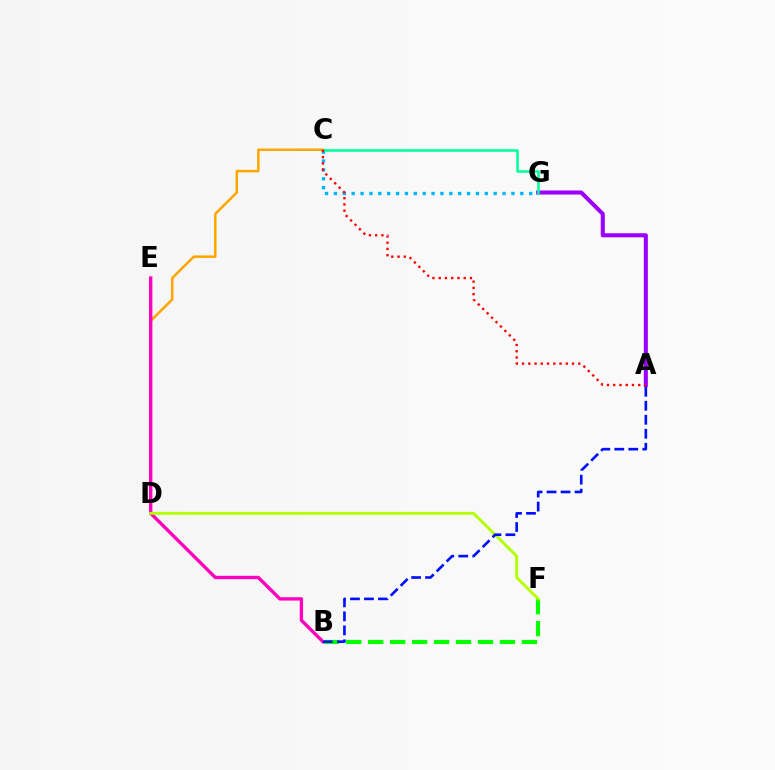{('A', 'G'): [{'color': '#9b00ff', 'line_style': 'solid', 'thickness': 2.92}], ('C', 'G'): [{'color': '#00b5ff', 'line_style': 'dotted', 'thickness': 2.41}, {'color': '#00ff9d', 'line_style': 'solid', 'thickness': 1.84}], ('C', 'D'): [{'color': '#ffa500', 'line_style': 'solid', 'thickness': 1.81}], ('B', 'E'): [{'color': '#ff00bd', 'line_style': 'solid', 'thickness': 2.42}], ('B', 'F'): [{'color': '#08ff00', 'line_style': 'dashed', 'thickness': 2.98}], ('D', 'F'): [{'color': '#b3ff00', 'line_style': 'solid', 'thickness': 2.08}], ('A', 'B'): [{'color': '#0010ff', 'line_style': 'dashed', 'thickness': 1.9}], ('A', 'C'): [{'color': '#ff0000', 'line_style': 'dotted', 'thickness': 1.7}]}